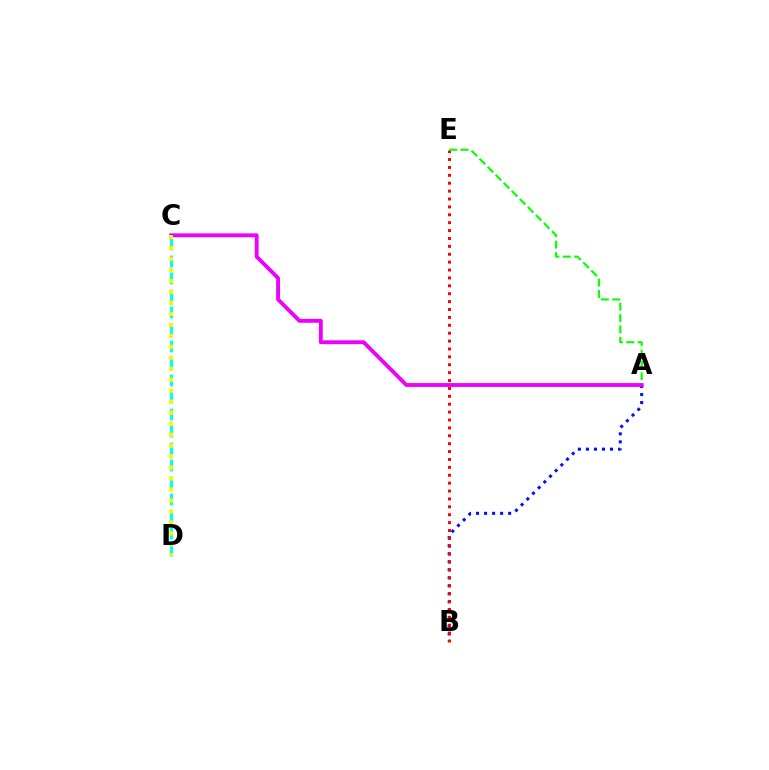{('A', 'B'): [{'color': '#0010ff', 'line_style': 'dotted', 'thickness': 2.18}], ('C', 'D'): [{'color': '#00fff6', 'line_style': 'dashed', 'thickness': 2.31}, {'color': '#fcf500', 'line_style': 'dotted', 'thickness': 2.98}], ('B', 'E'): [{'color': '#ff0000', 'line_style': 'dotted', 'thickness': 2.14}], ('A', 'E'): [{'color': '#08ff00', 'line_style': 'dashed', 'thickness': 1.54}], ('A', 'C'): [{'color': '#ee00ff', 'line_style': 'solid', 'thickness': 2.78}]}